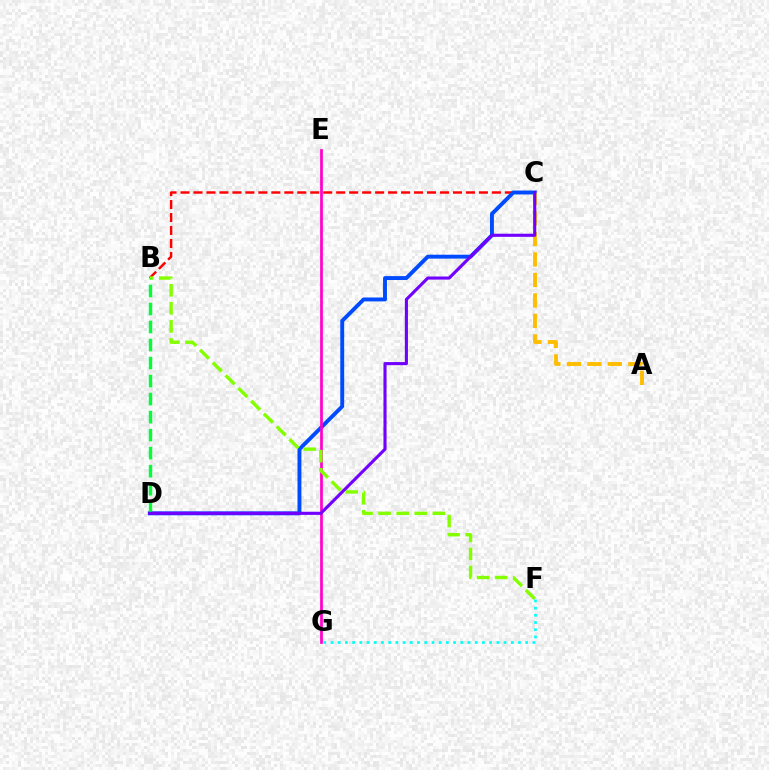{('F', 'G'): [{'color': '#00fff6', 'line_style': 'dotted', 'thickness': 1.96}], ('B', 'C'): [{'color': '#ff0000', 'line_style': 'dashed', 'thickness': 1.76}], ('C', 'D'): [{'color': '#004bff', 'line_style': 'solid', 'thickness': 2.81}, {'color': '#7200ff', 'line_style': 'solid', 'thickness': 2.23}], ('E', 'G'): [{'color': '#ff00cf', 'line_style': 'solid', 'thickness': 1.96}], ('A', 'C'): [{'color': '#ffbd00', 'line_style': 'dashed', 'thickness': 2.78}], ('B', 'F'): [{'color': '#84ff00', 'line_style': 'dashed', 'thickness': 2.45}], ('B', 'D'): [{'color': '#00ff39', 'line_style': 'dashed', 'thickness': 2.45}]}